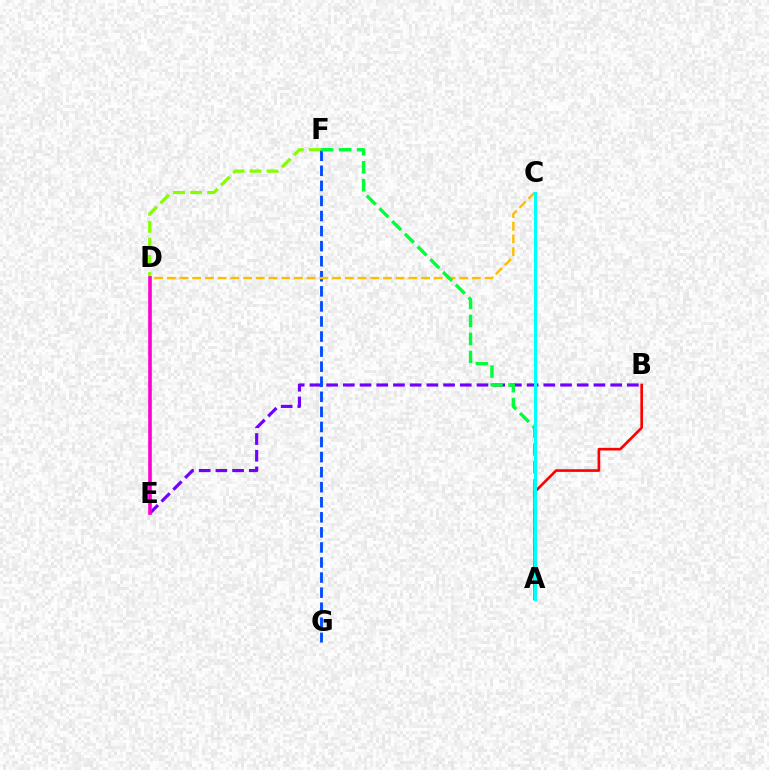{('B', 'E'): [{'color': '#7200ff', 'line_style': 'dashed', 'thickness': 2.27}], ('D', 'F'): [{'color': '#84ff00', 'line_style': 'dashed', 'thickness': 2.32}], ('A', 'B'): [{'color': '#ff0000', 'line_style': 'solid', 'thickness': 1.9}], ('F', 'G'): [{'color': '#004bff', 'line_style': 'dashed', 'thickness': 2.05}], ('C', 'D'): [{'color': '#ffbd00', 'line_style': 'dashed', 'thickness': 1.73}], ('A', 'F'): [{'color': '#00ff39', 'line_style': 'dashed', 'thickness': 2.45}], ('A', 'C'): [{'color': '#00fff6', 'line_style': 'solid', 'thickness': 2.19}], ('D', 'E'): [{'color': '#ff00cf', 'line_style': 'solid', 'thickness': 2.6}]}